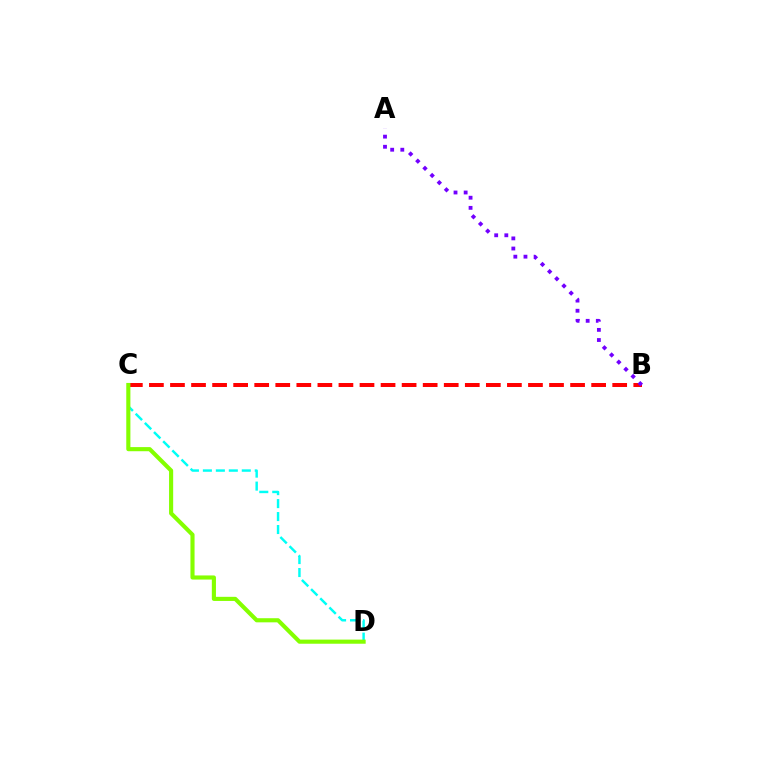{('C', 'D'): [{'color': '#00fff6', 'line_style': 'dashed', 'thickness': 1.76}, {'color': '#84ff00', 'line_style': 'solid', 'thickness': 2.97}], ('B', 'C'): [{'color': '#ff0000', 'line_style': 'dashed', 'thickness': 2.86}], ('A', 'B'): [{'color': '#7200ff', 'line_style': 'dotted', 'thickness': 2.75}]}